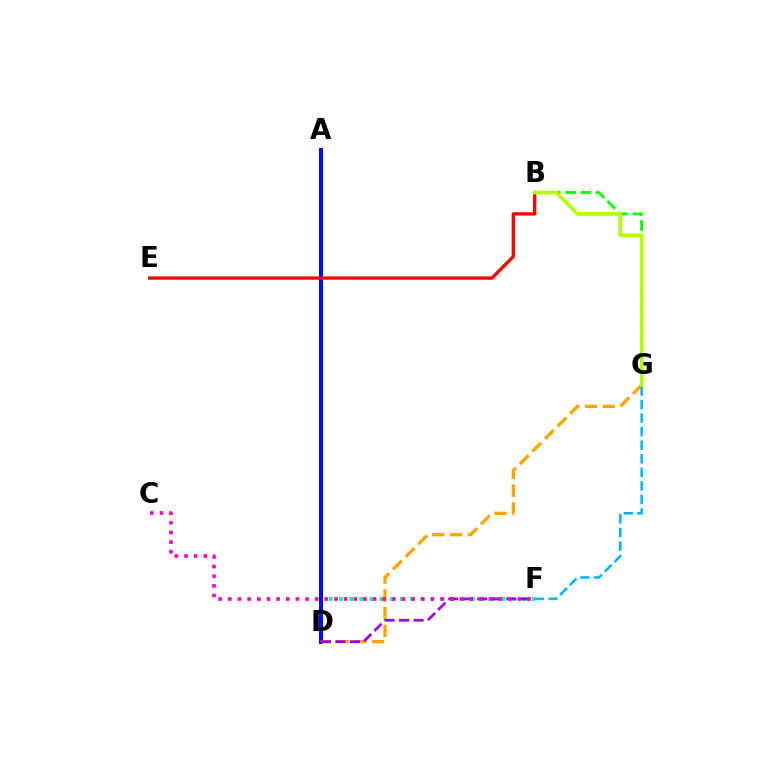{('D', 'F'): [{'color': '#00ff9d', 'line_style': 'dotted', 'thickness': 2.76}, {'color': '#9b00ff', 'line_style': 'dashed', 'thickness': 1.97}], ('A', 'D'): [{'color': '#0010ff', 'line_style': 'solid', 'thickness': 2.9}], ('D', 'G'): [{'color': '#ffa500', 'line_style': 'dashed', 'thickness': 2.41}], ('B', 'G'): [{'color': '#08ff00', 'line_style': 'dashed', 'thickness': 2.07}, {'color': '#b3ff00', 'line_style': 'solid', 'thickness': 2.64}], ('C', 'F'): [{'color': '#ff00bd', 'line_style': 'dotted', 'thickness': 2.62}], ('F', 'G'): [{'color': '#00b5ff', 'line_style': 'dashed', 'thickness': 1.84}], ('B', 'E'): [{'color': '#ff0000', 'line_style': 'solid', 'thickness': 2.4}]}